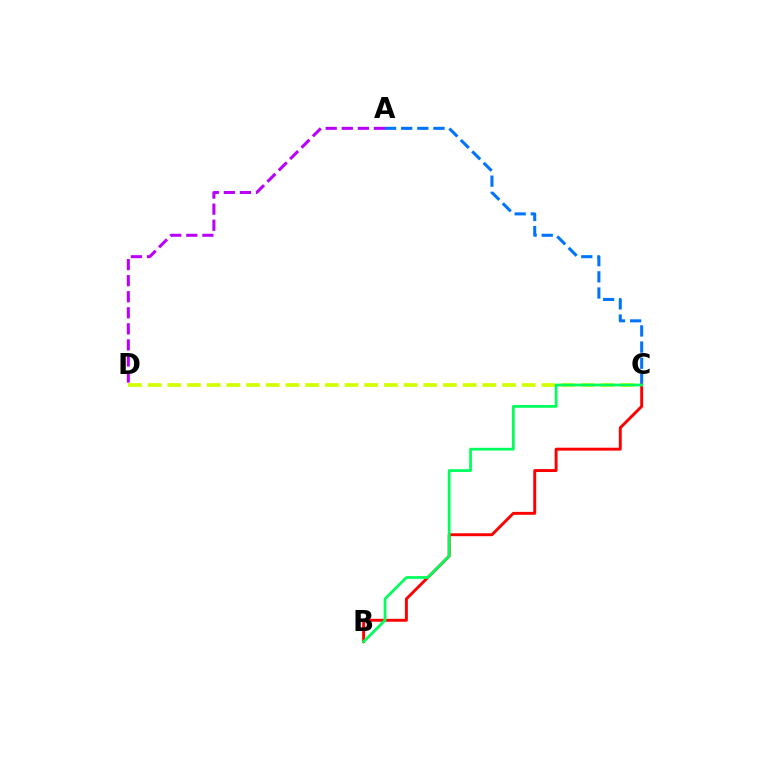{('A', 'D'): [{'color': '#b900ff', 'line_style': 'dashed', 'thickness': 2.18}], ('C', 'D'): [{'color': '#d1ff00', 'line_style': 'dashed', 'thickness': 2.67}], ('A', 'C'): [{'color': '#0074ff', 'line_style': 'dashed', 'thickness': 2.19}], ('B', 'C'): [{'color': '#ff0000', 'line_style': 'solid', 'thickness': 2.1}, {'color': '#00ff5c', 'line_style': 'solid', 'thickness': 1.98}]}